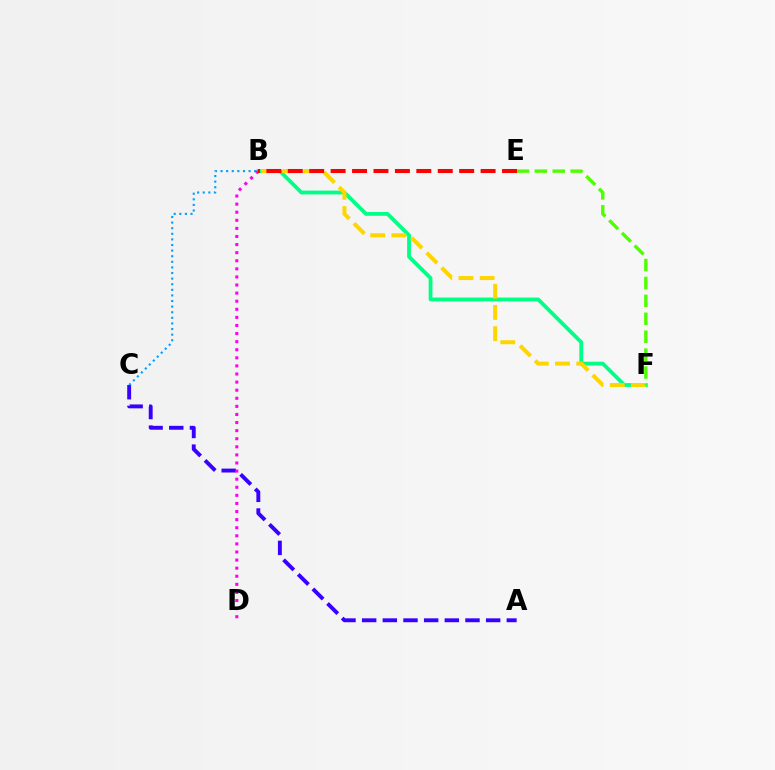{('B', 'F'): [{'color': '#00ff86', 'line_style': 'solid', 'thickness': 2.74}, {'color': '#ffd500', 'line_style': 'dashed', 'thickness': 2.88}], ('A', 'C'): [{'color': '#3700ff', 'line_style': 'dashed', 'thickness': 2.81}], ('B', 'C'): [{'color': '#009eff', 'line_style': 'dotted', 'thickness': 1.52}], ('B', 'D'): [{'color': '#ff00ed', 'line_style': 'dotted', 'thickness': 2.2}], ('E', 'F'): [{'color': '#4fff00', 'line_style': 'dashed', 'thickness': 2.43}], ('B', 'E'): [{'color': '#ff0000', 'line_style': 'dashed', 'thickness': 2.91}]}